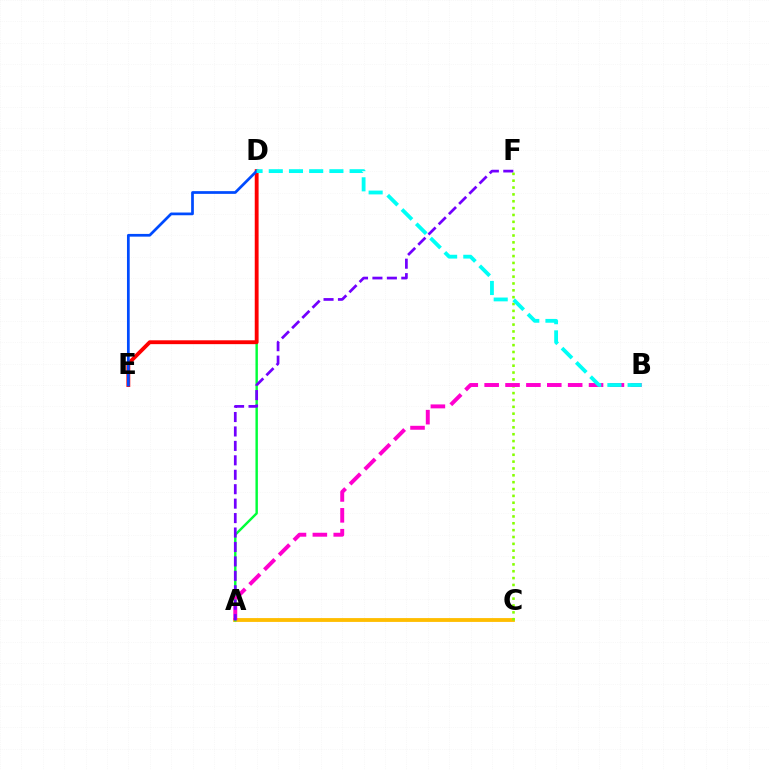{('A', 'C'): [{'color': '#ffbd00', 'line_style': 'solid', 'thickness': 2.76}], ('A', 'D'): [{'color': '#00ff39', 'line_style': 'solid', 'thickness': 1.75}], ('C', 'F'): [{'color': '#84ff00', 'line_style': 'dotted', 'thickness': 1.86}], ('D', 'E'): [{'color': '#ff0000', 'line_style': 'solid', 'thickness': 2.77}, {'color': '#004bff', 'line_style': 'solid', 'thickness': 1.96}], ('A', 'B'): [{'color': '#ff00cf', 'line_style': 'dashed', 'thickness': 2.84}], ('A', 'F'): [{'color': '#7200ff', 'line_style': 'dashed', 'thickness': 1.96}], ('B', 'D'): [{'color': '#00fff6', 'line_style': 'dashed', 'thickness': 2.75}]}